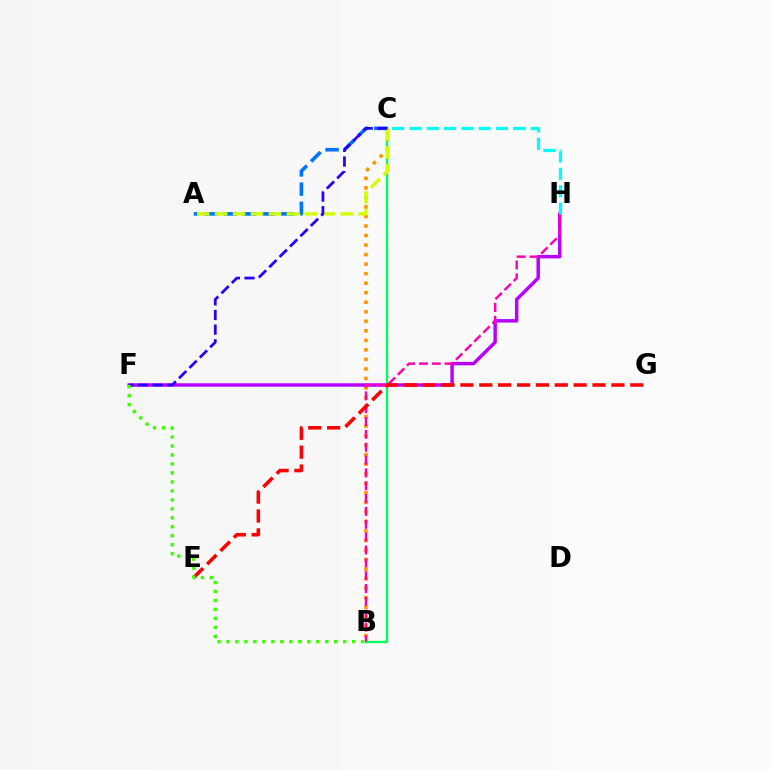{('B', 'C'): [{'color': '#ff9400', 'line_style': 'dotted', 'thickness': 2.59}, {'color': '#00ff5c', 'line_style': 'solid', 'thickness': 1.69}], ('A', 'C'): [{'color': '#0074ff', 'line_style': 'dashed', 'thickness': 2.61}, {'color': '#d1ff00', 'line_style': 'dashed', 'thickness': 2.44}], ('F', 'H'): [{'color': '#b900ff', 'line_style': 'solid', 'thickness': 2.49}], ('B', 'H'): [{'color': '#ff00ac', 'line_style': 'dashed', 'thickness': 1.75}], ('E', 'G'): [{'color': '#ff0000', 'line_style': 'dashed', 'thickness': 2.56}], ('C', 'H'): [{'color': '#00fff6', 'line_style': 'dashed', 'thickness': 2.35}], ('C', 'F'): [{'color': '#2500ff', 'line_style': 'dashed', 'thickness': 1.99}], ('B', 'F'): [{'color': '#3dff00', 'line_style': 'dotted', 'thickness': 2.44}]}